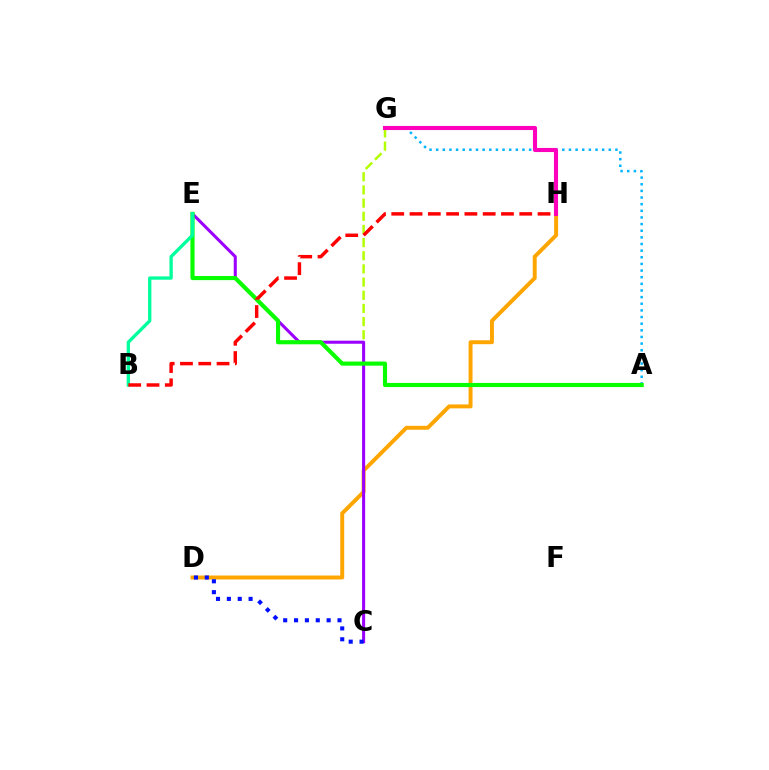{('D', 'H'): [{'color': '#ffa500', 'line_style': 'solid', 'thickness': 2.83}], ('C', 'G'): [{'color': '#b3ff00', 'line_style': 'dashed', 'thickness': 1.79}], ('C', 'E'): [{'color': '#9b00ff', 'line_style': 'solid', 'thickness': 2.2}], ('A', 'G'): [{'color': '#00b5ff', 'line_style': 'dotted', 'thickness': 1.8}], ('A', 'E'): [{'color': '#08ff00', 'line_style': 'solid', 'thickness': 2.98}], ('C', 'D'): [{'color': '#0010ff', 'line_style': 'dotted', 'thickness': 2.95}], ('B', 'E'): [{'color': '#00ff9d', 'line_style': 'solid', 'thickness': 2.39}], ('G', 'H'): [{'color': '#ff00bd', 'line_style': 'solid', 'thickness': 2.95}], ('B', 'H'): [{'color': '#ff0000', 'line_style': 'dashed', 'thickness': 2.48}]}